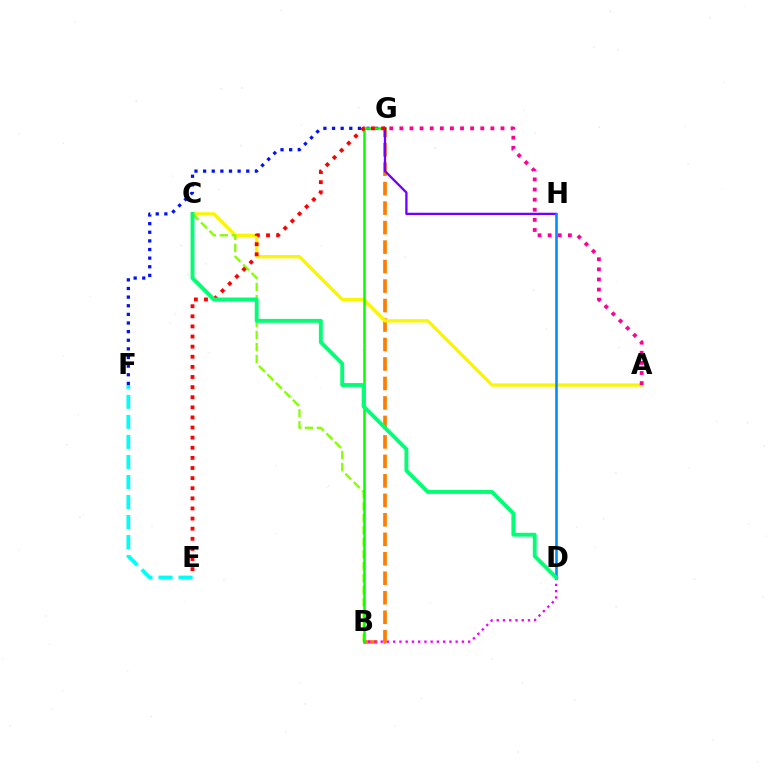{('B', 'G'): [{'color': '#ff7c00', 'line_style': 'dashed', 'thickness': 2.65}, {'color': '#08ff00', 'line_style': 'solid', 'thickness': 1.82}], ('A', 'C'): [{'color': '#fcf500', 'line_style': 'solid', 'thickness': 2.4}], ('F', 'G'): [{'color': '#0010ff', 'line_style': 'dotted', 'thickness': 2.34}], ('B', 'C'): [{'color': '#84ff00', 'line_style': 'dashed', 'thickness': 1.63}], ('B', 'D'): [{'color': '#ee00ff', 'line_style': 'dotted', 'thickness': 1.7}], ('G', 'H'): [{'color': '#7200ff', 'line_style': 'solid', 'thickness': 1.67}], ('E', 'G'): [{'color': '#ff0000', 'line_style': 'dotted', 'thickness': 2.75}], ('E', 'F'): [{'color': '#00fff6', 'line_style': 'dashed', 'thickness': 2.72}], ('D', 'H'): [{'color': '#008cff', 'line_style': 'solid', 'thickness': 1.85}], ('A', 'G'): [{'color': '#ff0094', 'line_style': 'dotted', 'thickness': 2.75}], ('C', 'D'): [{'color': '#00ff74', 'line_style': 'solid', 'thickness': 2.79}]}